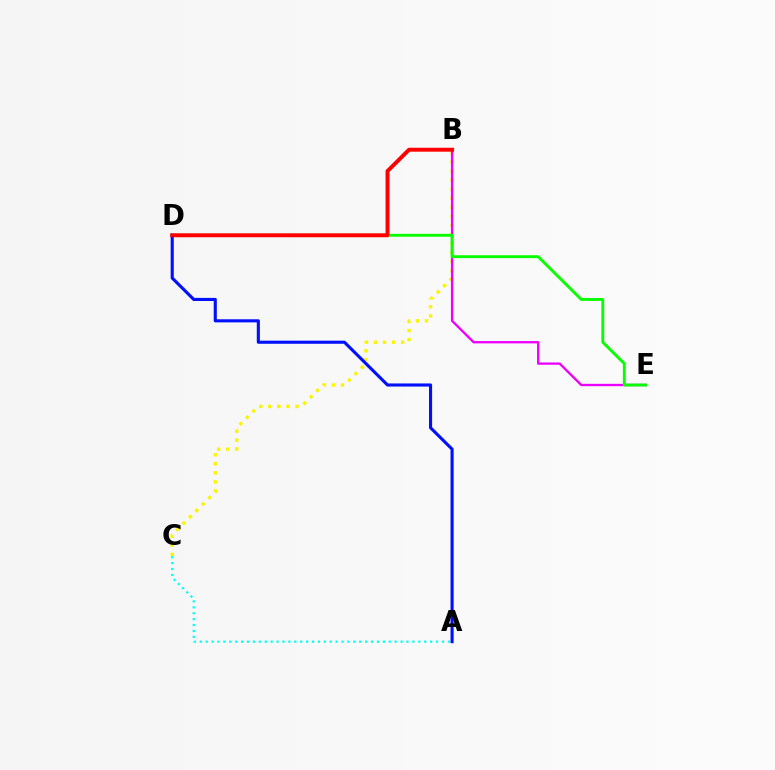{('B', 'C'): [{'color': '#fcf500', 'line_style': 'dotted', 'thickness': 2.46}], ('A', 'D'): [{'color': '#0010ff', 'line_style': 'solid', 'thickness': 2.23}], ('B', 'E'): [{'color': '#ee00ff', 'line_style': 'solid', 'thickness': 1.67}], ('D', 'E'): [{'color': '#08ff00', 'line_style': 'solid', 'thickness': 2.08}], ('B', 'D'): [{'color': '#ff0000', 'line_style': 'solid', 'thickness': 2.83}], ('A', 'C'): [{'color': '#00fff6', 'line_style': 'dotted', 'thickness': 1.6}]}